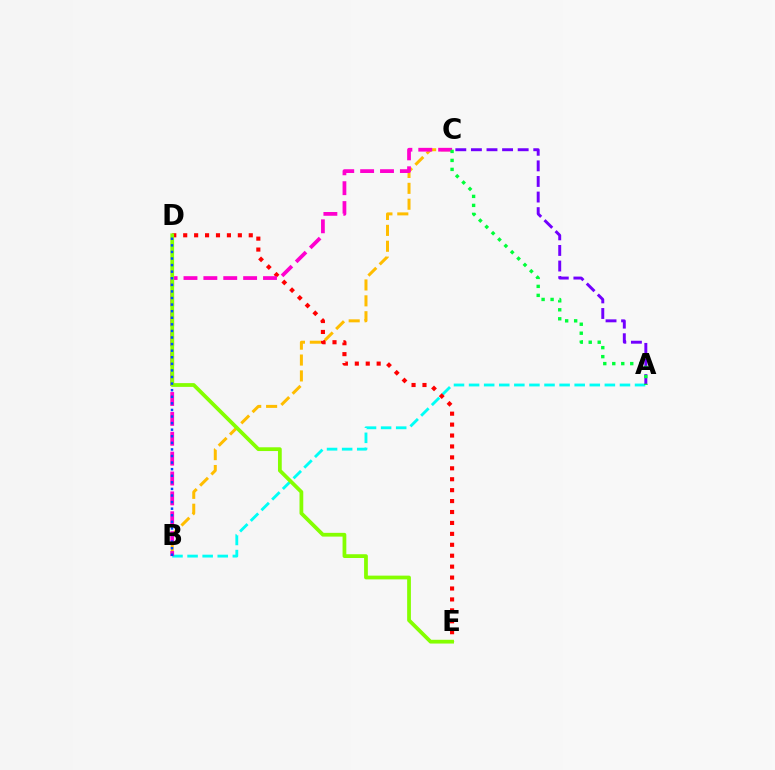{('A', 'B'): [{'color': '#00fff6', 'line_style': 'dashed', 'thickness': 2.05}], ('D', 'E'): [{'color': '#ff0000', 'line_style': 'dotted', 'thickness': 2.97}, {'color': '#84ff00', 'line_style': 'solid', 'thickness': 2.71}], ('B', 'C'): [{'color': '#ffbd00', 'line_style': 'dashed', 'thickness': 2.16}, {'color': '#ff00cf', 'line_style': 'dashed', 'thickness': 2.7}], ('A', 'C'): [{'color': '#7200ff', 'line_style': 'dashed', 'thickness': 2.12}, {'color': '#00ff39', 'line_style': 'dotted', 'thickness': 2.44}], ('B', 'D'): [{'color': '#004bff', 'line_style': 'dotted', 'thickness': 1.79}]}